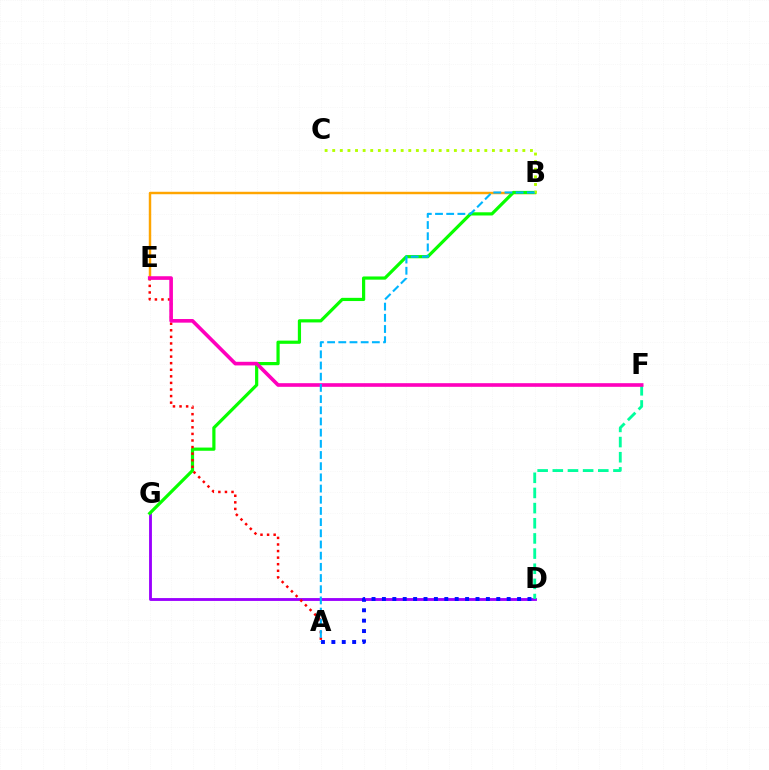{('D', 'G'): [{'color': '#9b00ff', 'line_style': 'solid', 'thickness': 2.05}], ('B', 'E'): [{'color': '#ffa500', 'line_style': 'solid', 'thickness': 1.76}], ('B', 'G'): [{'color': '#08ff00', 'line_style': 'solid', 'thickness': 2.3}], ('B', 'C'): [{'color': '#b3ff00', 'line_style': 'dotted', 'thickness': 2.07}], ('A', 'E'): [{'color': '#ff0000', 'line_style': 'dotted', 'thickness': 1.79}], ('A', 'D'): [{'color': '#0010ff', 'line_style': 'dotted', 'thickness': 2.82}], ('D', 'F'): [{'color': '#00ff9d', 'line_style': 'dashed', 'thickness': 2.06}], ('E', 'F'): [{'color': '#ff00bd', 'line_style': 'solid', 'thickness': 2.62}], ('A', 'B'): [{'color': '#00b5ff', 'line_style': 'dashed', 'thickness': 1.52}]}